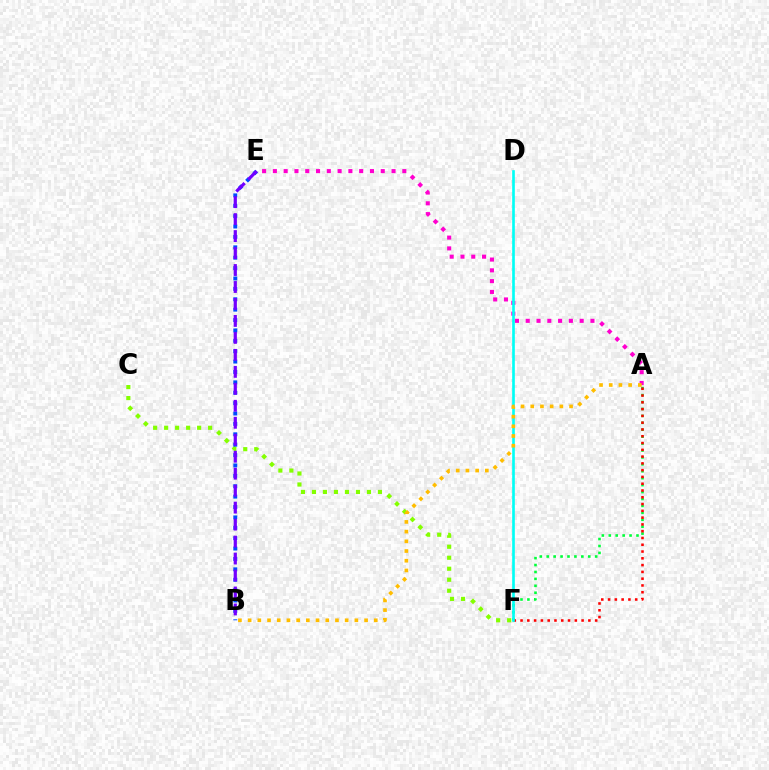{('A', 'F'): [{'color': '#00ff39', 'line_style': 'dotted', 'thickness': 1.88}, {'color': '#ff0000', 'line_style': 'dotted', 'thickness': 1.84}], ('A', 'E'): [{'color': '#ff00cf', 'line_style': 'dotted', 'thickness': 2.93}], ('C', 'F'): [{'color': '#84ff00', 'line_style': 'dotted', 'thickness': 2.99}], ('D', 'F'): [{'color': '#00fff6', 'line_style': 'solid', 'thickness': 1.91}], ('B', 'E'): [{'color': '#004bff', 'line_style': 'dotted', 'thickness': 2.82}, {'color': '#7200ff', 'line_style': 'dashed', 'thickness': 2.31}], ('A', 'B'): [{'color': '#ffbd00', 'line_style': 'dotted', 'thickness': 2.64}]}